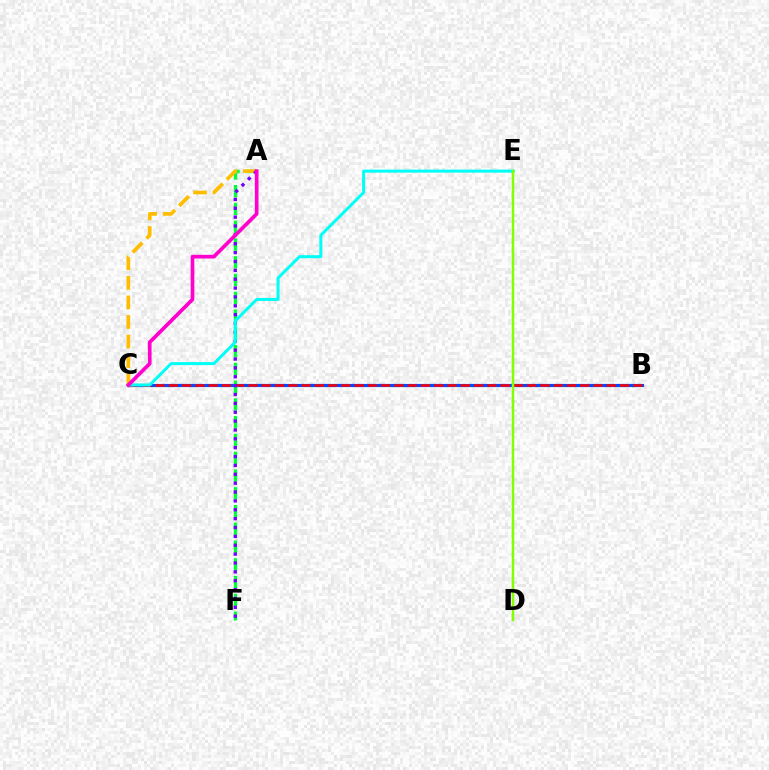{('B', 'C'): [{'color': '#004bff', 'line_style': 'solid', 'thickness': 2.29}, {'color': '#ff0000', 'line_style': 'dashed', 'thickness': 1.8}], ('A', 'F'): [{'color': '#00ff39', 'line_style': 'dashed', 'thickness': 2.41}, {'color': '#7200ff', 'line_style': 'dotted', 'thickness': 2.41}], ('A', 'C'): [{'color': '#ffbd00', 'line_style': 'dashed', 'thickness': 2.66}, {'color': '#ff00cf', 'line_style': 'solid', 'thickness': 2.65}], ('C', 'E'): [{'color': '#00fff6', 'line_style': 'solid', 'thickness': 2.17}], ('D', 'E'): [{'color': '#84ff00', 'line_style': 'solid', 'thickness': 1.78}]}